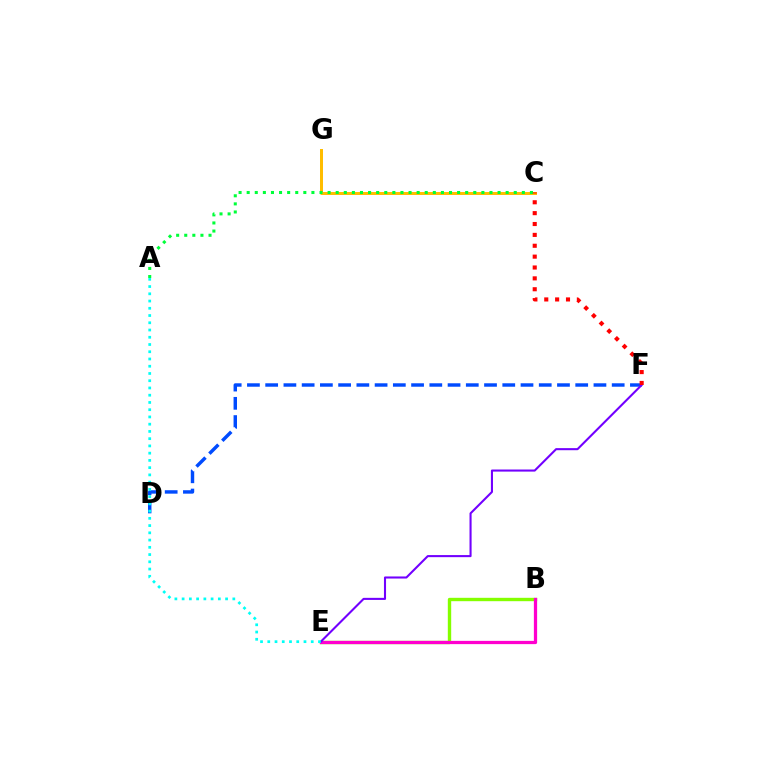{('B', 'E'): [{'color': '#84ff00', 'line_style': 'solid', 'thickness': 2.43}, {'color': '#ff00cf', 'line_style': 'solid', 'thickness': 2.34}], ('C', 'G'): [{'color': '#ffbd00', 'line_style': 'solid', 'thickness': 2.15}], ('A', 'C'): [{'color': '#00ff39', 'line_style': 'dotted', 'thickness': 2.2}], ('D', 'F'): [{'color': '#004bff', 'line_style': 'dashed', 'thickness': 2.48}], ('E', 'F'): [{'color': '#7200ff', 'line_style': 'solid', 'thickness': 1.5}], ('C', 'F'): [{'color': '#ff0000', 'line_style': 'dotted', 'thickness': 2.95}], ('A', 'E'): [{'color': '#00fff6', 'line_style': 'dotted', 'thickness': 1.97}]}